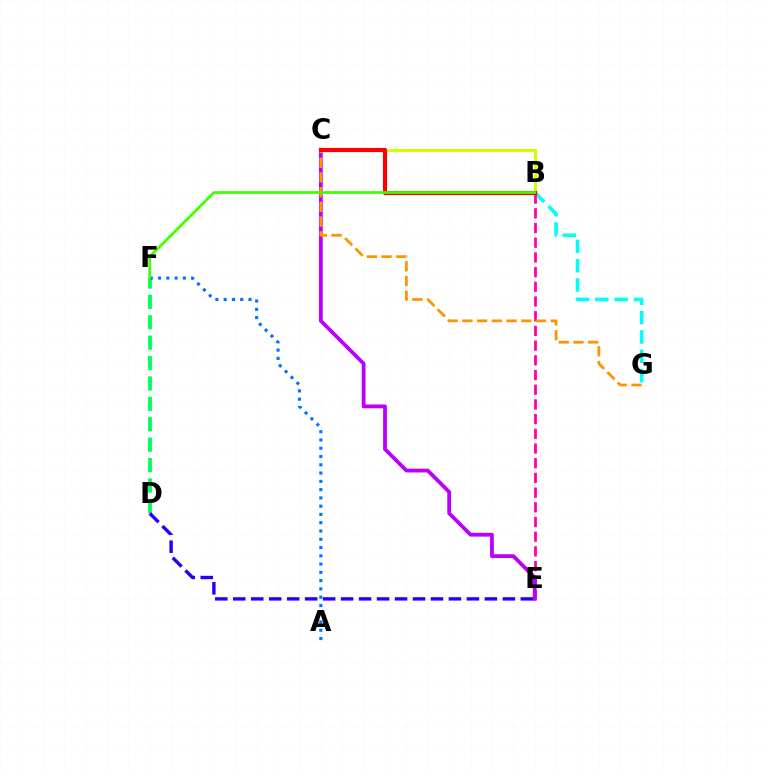{('D', 'F'): [{'color': '#00ff5c', 'line_style': 'dashed', 'thickness': 2.77}], ('B', 'G'): [{'color': '#00fff6', 'line_style': 'dashed', 'thickness': 2.63}], ('D', 'E'): [{'color': '#2500ff', 'line_style': 'dashed', 'thickness': 2.44}], ('A', 'F'): [{'color': '#0074ff', 'line_style': 'dotted', 'thickness': 2.25}], ('B', 'E'): [{'color': '#ff00ac', 'line_style': 'dashed', 'thickness': 2.0}], ('C', 'E'): [{'color': '#b900ff', 'line_style': 'solid', 'thickness': 2.72}], ('C', 'G'): [{'color': '#ff9400', 'line_style': 'dashed', 'thickness': 2.0}], ('B', 'C'): [{'color': '#d1ff00', 'line_style': 'solid', 'thickness': 2.2}, {'color': '#ff0000', 'line_style': 'solid', 'thickness': 2.98}], ('B', 'F'): [{'color': '#3dff00', 'line_style': 'solid', 'thickness': 1.93}]}